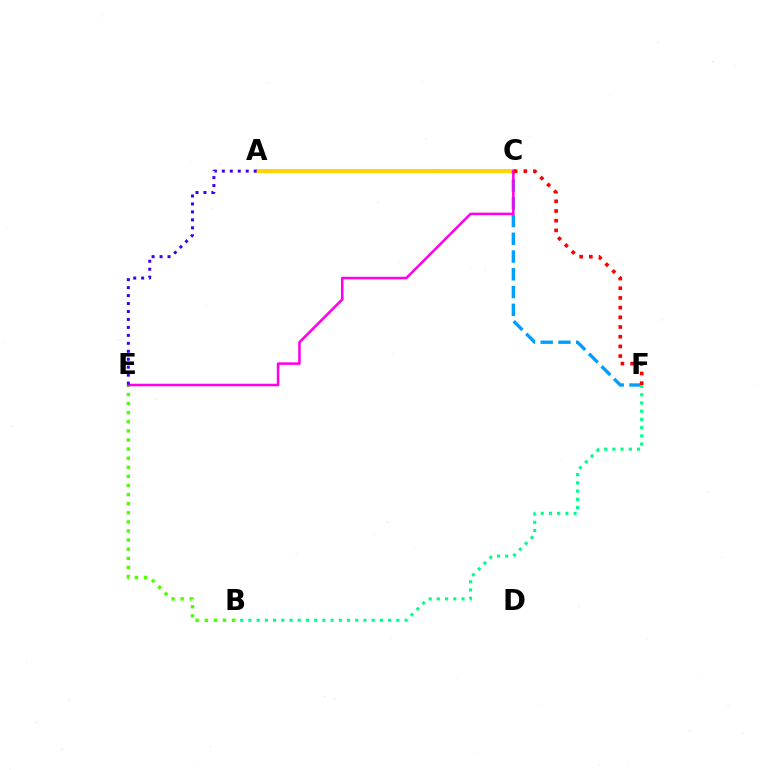{('A', 'C'): [{'color': '#ffd500', 'line_style': 'solid', 'thickness': 2.87}], ('C', 'F'): [{'color': '#009eff', 'line_style': 'dashed', 'thickness': 2.41}, {'color': '#ff0000', 'line_style': 'dotted', 'thickness': 2.63}], ('B', 'E'): [{'color': '#4fff00', 'line_style': 'dotted', 'thickness': 2.47}], ('B', 'F'): [{'color': '#00ff86', 'line_style': 'dotted', 'thickness': 2.23}], ('C', 'E'): [{'color': '#ff00ed', 'line_style': 'solid', 'thickness': 1.84}], ('A', 'E'): [{'color': '#3700ff', 'line_style': 'dotted', 'thickness': 2.16}]}